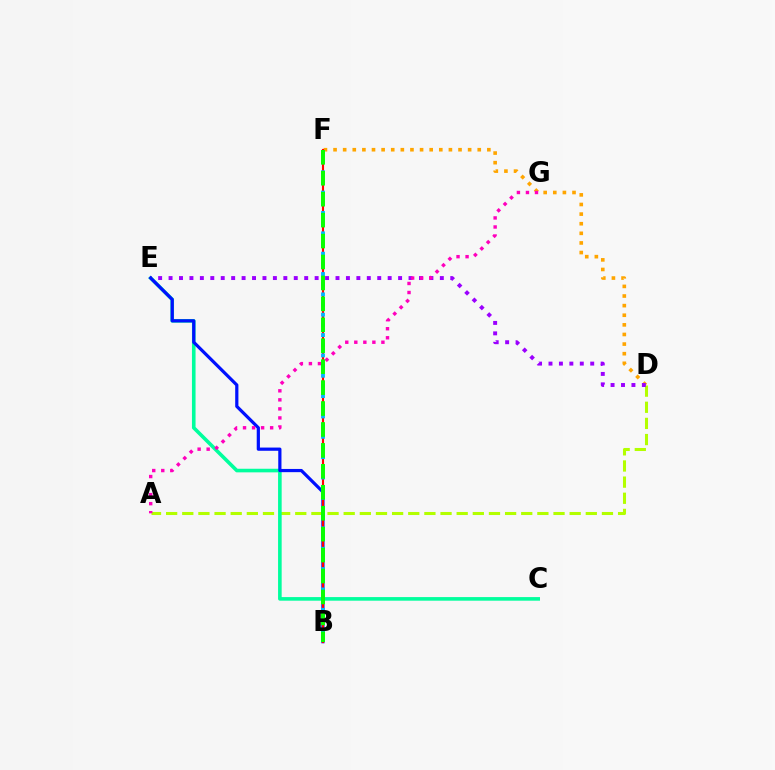{('A', 'D'): [{'color': '#b3ff00', 'line_style': 'dashed', 'thickness': 2.19}], ('C', 'E'): [{'color': '#00ff9d', 'line_style': 'solid', 'thickness': 2.59}], ('D', 'F'): [{'color': '#ffa500', 'line_style': 'dotted', 'thickness': 2.61}], ('D', 'E'): [{'color': '#9b00ff', 'line_style': 'dotted', 'thickness': 2.83}], ('B', 'E'): [{'color': '#0010ff', 'line_style': 'solid', 'thickness': 2.31}], ('B', 'F'): [{'color': '#ff0000', 'line_style': 'solid', 'thickness': 1.53}, {'color': '#00b5ff', 'line_style': 'dotted', 'thickness': 2.76}, {'color': '#08ff00', 'line_style': 'dashed', 'thickness': 2.84}], ('A', 'G'): [{'color': '#ff00bd', 'line_style': 'dotted', 'thickness': 2.46}]}